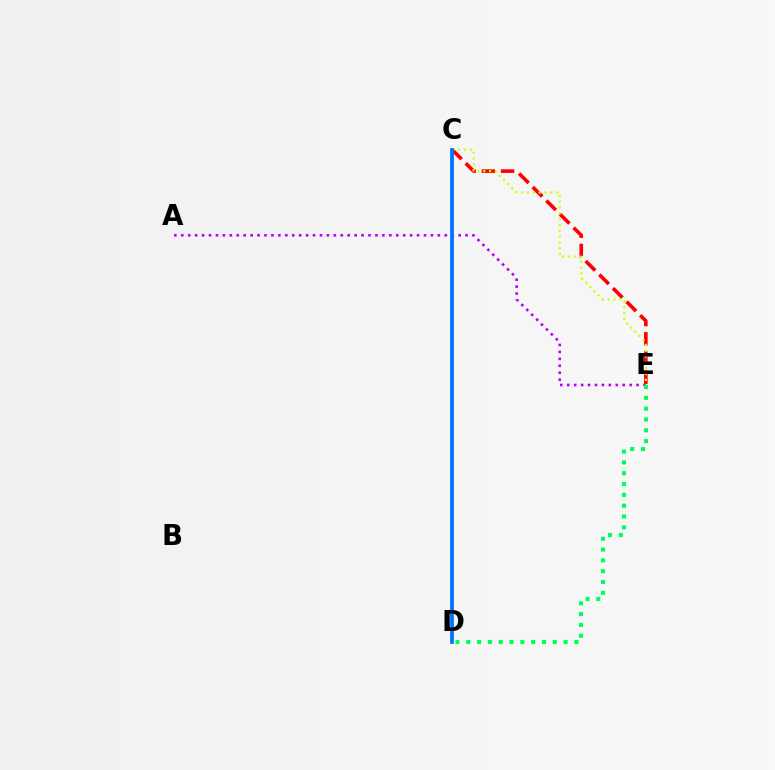{('A', 'E'): [{'color': '#b900ff', 'line_style': 'dotted', 'thickness': 1.88}], ('C', 'E'): [{'color': '#ff0000', 'line_style': 'dashed', 'thickness': 2.61}, {'color': '#d1ff00', 'line_style': 'dotted', 'thickness': 1.59}], ('D', 'E'): [{'color': '#00ff5c', 'line_style': 'dotted', 'thickness': 2.94}], ('C', 'D'): [{'color': '#0074ff', 'line_style': 'solid', 'thickness': 2.69}]}